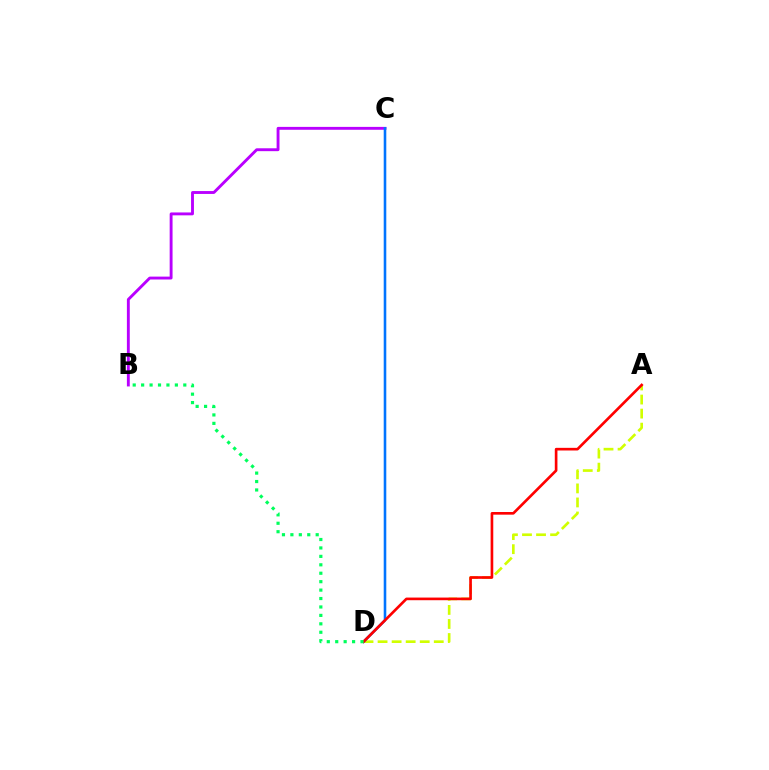{('B', 'C'): [{'color': '#b900ff', 'line_style': 'solid', 'thickness': 2.08}], ('A', 'D'): [{'color': '#d1ff00', 'line_style': 'dashed', 'thickness': 1.91}, {'color': '#ff0000', 'line_style': 'solid', 'thickness': 1.91}], ('C', 'D'): [{'color': '#0074ff', 'line_style': 'solid', 'thickness': 1.86}], ('B', 'D'): [{'color': '#00ff5c', 'line_style': 'dotted', 'thickness': 2.29}]}